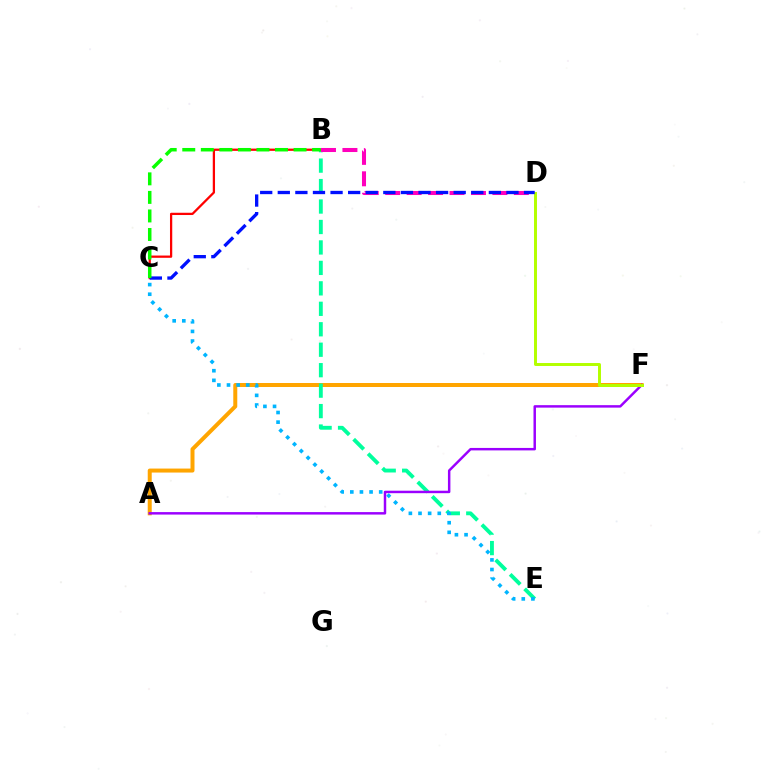{('A', 'F'): [{'color': '#ffa500', 'line_style': 'solid', 'thickness': 2.87}, {'color': '#9b00ff', 'line_style': 'solid', 'thickness': 1.78}], ('B', 'E'): [{'color': '#00ff9d', 'line_style': 'dashed', 'thickness': 2.78}], ('B', 'C'): [{'color': '#ff0000', 'line_style': 'solid', 'thickness': 1.63}, {'color': '#08ff00', 'line_style': 'dashed', 'thickness': 2.52}], ('C', 'E'): [{'color': '#00b5ff', 'line_style': 'dotted', 'thickness': 2.62}], ('D', 'F'): [{'color': '#b3ff00', 'line_style': 'solid', 'thickness': 2.14}], ('B', 'D'): [{'color': '#ff00bd', 'line_style': 'dashed', 'thickness': 2.91}], ('C', 'D'): [{'color': '#0010ff', 'line_style': 'dashed', 'thickness': 2.39}]}